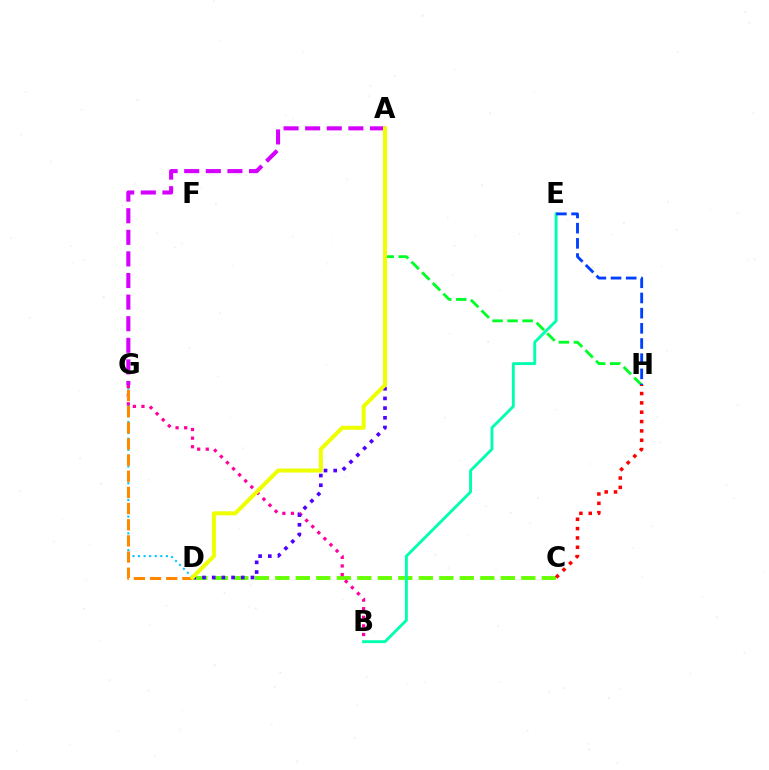{('D', 'G'): [{'color': '#00c7ff', 'line_style': 'dotted', 'thickness': 1.51}, {'color': '#ff8800', 'line_style': 'dashed', 'thickness': 2.2}], ('A', 'H'): [{'color': '#00ff27', 'line_style': 'dashed', 'thickness': 2.04}], ('C', 'D'): [{'color': '#66ff00', 'line_style': 'dashed', 'thickness': 2.79}], ('B', 'G'): [{'color': '#ff00a0', 'line_style': 'dotted', 'thickness': 2.34}], ('A', 'D'): [{'color': '#4f00ff', 'line_style': 'dotted', 'thickness': 2.63}, {'color': '#eeff00', 'line_style': 'solid', 'thickness': 2.88}], ('A', 'G'): [{'color': '#d600ff', 'line_style': 'dashed', 'thickness': 2.93}], ('B', 'E'): [{'color': '#00ffaf', 'line_style': 'solid', 'thickness': 2.07}], ('E', 'H'): [{'color': '#003fff', 'line_style': 'dashed', 'thickness': 2.06}], ('C', 'H'): [{'color': '#ff0000', 'line_style': 'dotted', 'thickness': 2.54}]}